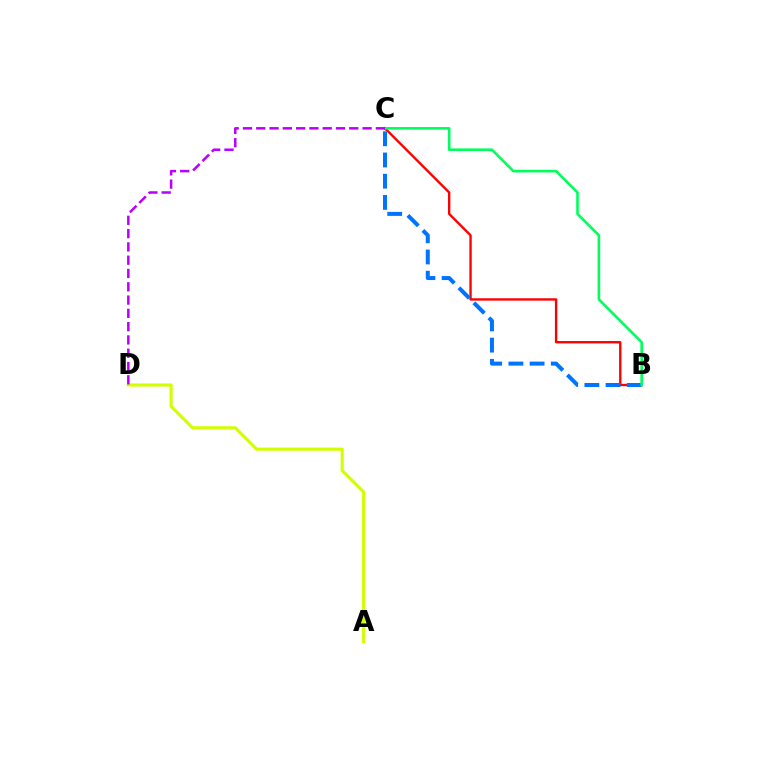{('B', 'C'): [{'color': '#ff0000', 'line_style': 'solid', 'thickness': 1.71}, {'color': '#0074ff', 'line_style': 'dashed', 'thickness': 2.88}, {'color': '#00ff5c', 'line_style': 'solid', 'thickness': 1.88}], ('A', 'D'): [{'color': '#d1ff00', 'line_style': 'solid', 'thickness': 2.24}], ('C', 'D'): [{'color': '#b900ff', 'line_style': 'dashed', 'thickness': 1.81}]}